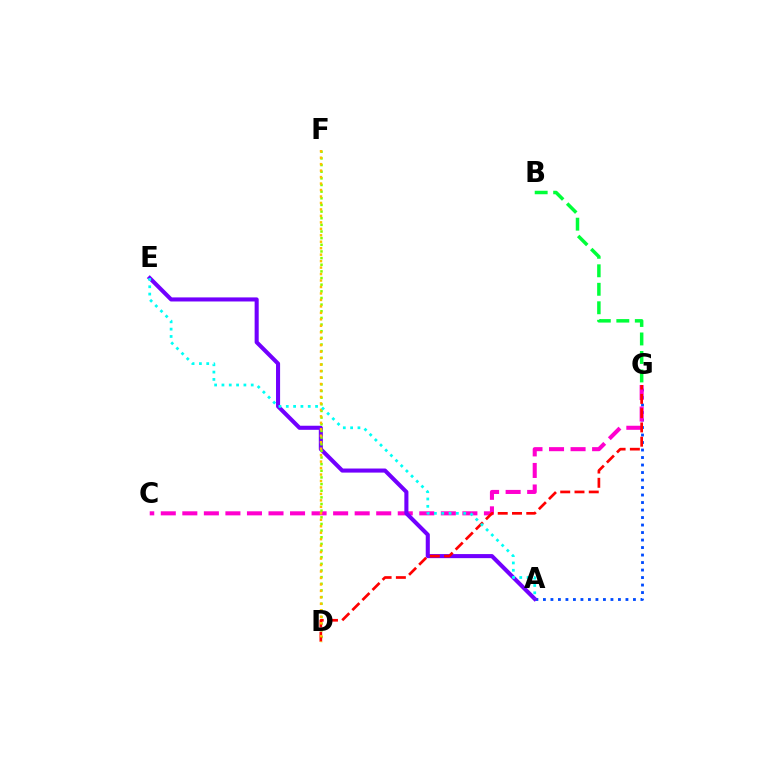{('A', 'G'): [{'color': '#004bff', 'line_style': 'dotted', 'thickness': 2.04}], ('C', 'G'): [{'color': '#ff00cf', 'line_style': 'dashed', 'thickness': 2.93}], ('A', 'E'): [{'color': '#7200ff', 'line_style': 'solid', 'thickness': 2.93}, {'color': '#00fff6', 'line_style': 'dotted', 'thickness': 1.99}], ('D', 'F'): [{'color': '#84ff00', 'line_style': 'dotted', 'thickness': 1.81}, {'color': '#ffbd00', 'line_style': 'dotted', 'thickness': 1.76}], ('D', 'G'): [{'color': '#ff0000', 'line_style': 'dashed', 'thickness': 1.94}], ('B', 'G'): [{'color': '#00ff39', 'line_style': 'dashed', 'thickness': 2.51}]}